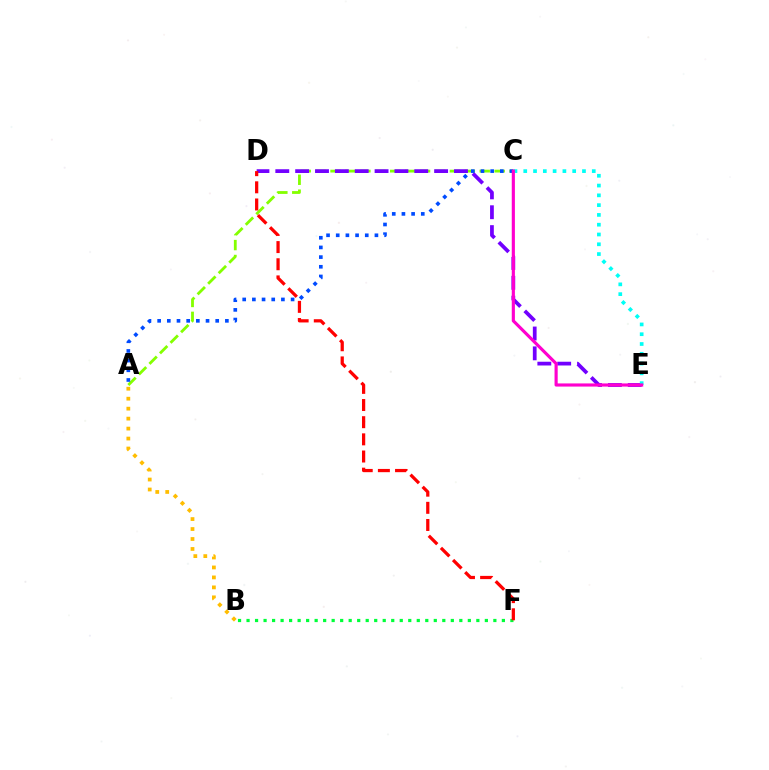{('A', 'C'): [{'color': '#84ff00', 'line_style': 'dashed', 'thickness': 2.03}, {'color': '#004bff', 'line_style': 'dotted', 'thickness': 2.63}], ('B', 'F'): [{'color': '#00ff39', 'line_style': 'dotted', 'thickness': 2.31}], ('D', 'E'): [{'color': '#7200ff', 'line_style': 'dashed', 'thickness': 2.7}], ('C', 'E'): [{'color': '#00fff6', 'line_style': 'dotted', 'thickness': 2.66}, {'color': '#ff00cf', 'line_style': 'solid', 'thickness': 2.26}], ('A', 'B'): [{'color': '#ffbd00', 'line_style': 'dotted', 'thickness': 2.71}], ('D', 'F'): [{'color': '#ff0000', 'line_style': 'dashed', 'thickness': 2.33}]}